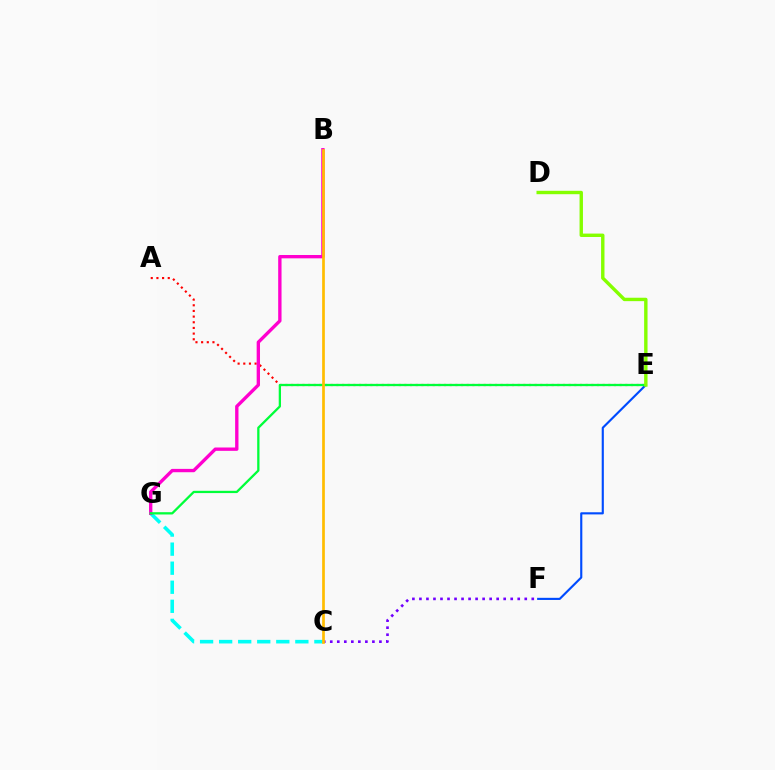{('A', 'E'): [{'color': '#ff0000', 'line_style': 'dotted', 'thickness': 1.54}], ('C', 'G'): [{'color': '#00fff6', 'line_style': 'dashed', 'thickness': 2.59}], ('B', 'G'): [{'color': '#ff00cf', 'line_style': 'solid', 'thickness': 2.41}], ('E', 'F'): [{'color': '#004bff', 'line_style': 'solid', 'thickness': 1.54}], ('E', 'G'): [{'color': '#00ff39', 'line_style': 'solid', 'thickness': 1.64}], ('D', 'E'): [{'color': '#84ff00', 'line_style': 'solid', 'thickness': 2.45}], ('C', 'F'): [{'color': '#7200ff', 'line_style': 'dotted', 'thickness': 1.91}], ('B', 'C'): [{'color': '#ffbd00', 'line_style': 'solid', 'thickness': 1.95}]}